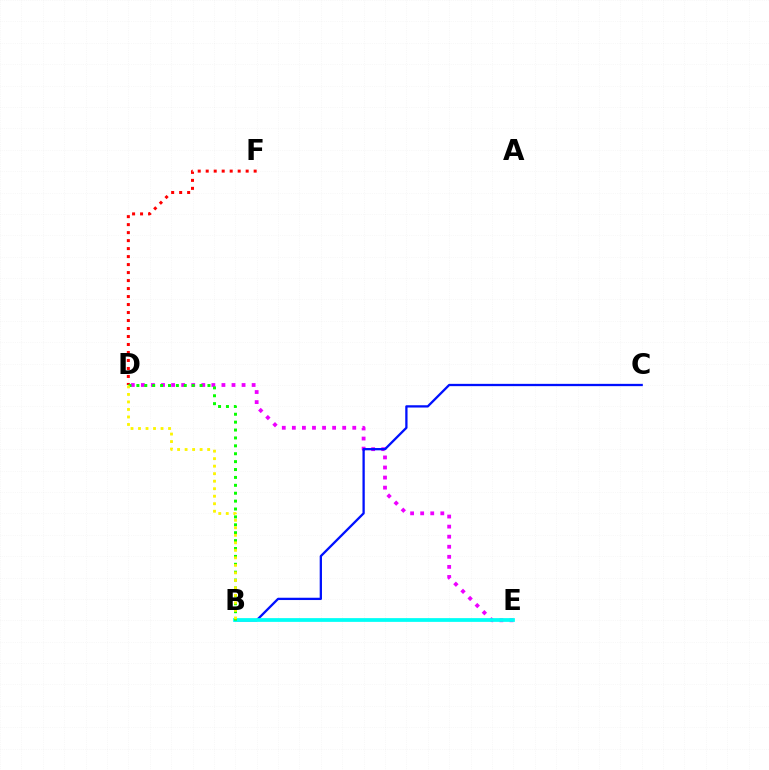{('D', 'E'): [{'color': '#ee00ff', 'line_style': 'dotted', 'thickness': 2.74}], ('D', 'F'): [{'color': '#ff0000', 'line_style': 'dotted', 'thickness': 2.17}], ('B', 'C'): [{'color': '#0010ff', 'line_style': 'solid', 'thickness': 1.65}], ('B', 'E'): [{'color': '#00fff6', 'line_style': 'solid', 'thickness': 2.7}], ('B', 'D'): [{'color': '#08ff00', 'line_style': 'dotted', 'thickness': 2.15}, {'color': '#fcf500', 'line_style': 'dotted', 'thickness': 2.04}]}